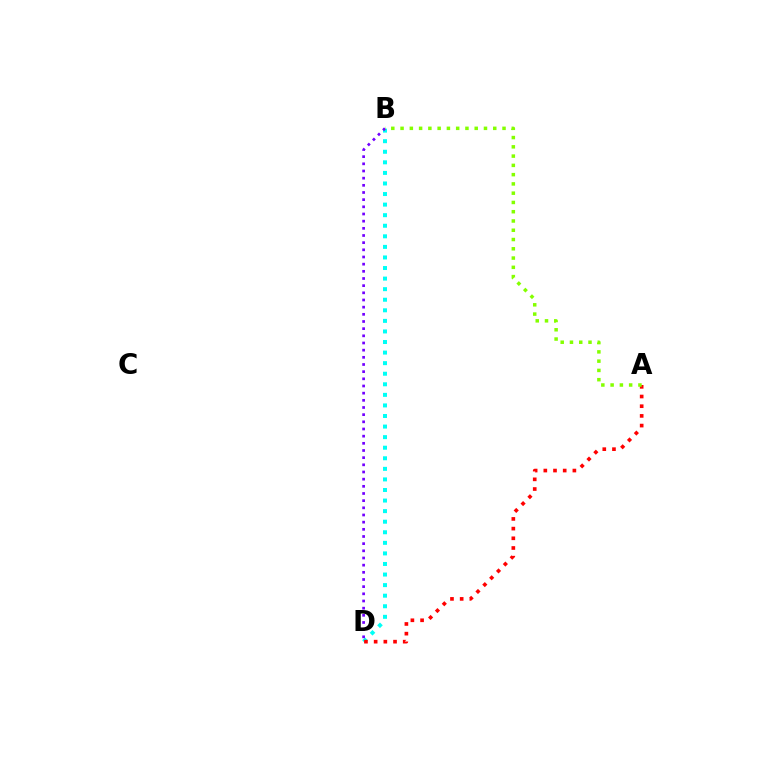{('B', 'D'): [{'color': '#00fff6', 'line_style': 'dotted', 'thickness': 2.87}, {'color': '#7200ff', 'line_style': 'dotted', 'thickness': 1.95}], ('A', 'D'): [{'color': '#ff0000', 'line_style': 'dotted', 'thickness': 2.63}], ('A', 'B'): [{'color': '#84ff00', 'line_style': 'dotted', 'thickness': 2.52}]}